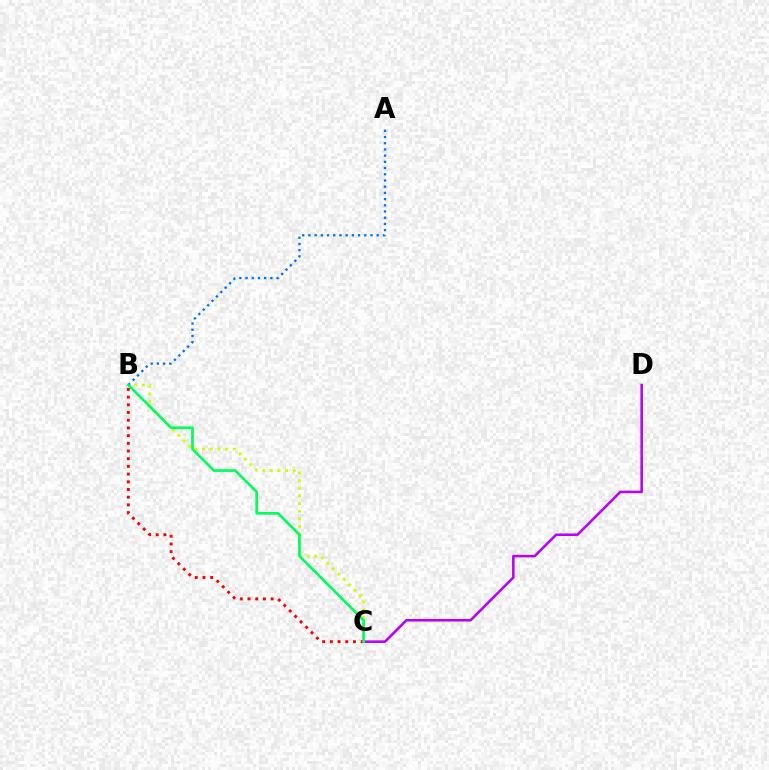{('B', 'C'): [{'color': '#d1ff00', 'line_style': 'dotted', 'thickness': 2.08}, {'color': '#ff0000', 'line_style': 'dotted', 'thickness': 2.09}, {'color': '#00ff5c', 'line_style': 'solid', 'thickness': 1.92}], ('C', 'D'): [{'color': '#b900ff', 'line_style': 'solid', 'thickness': 1.84}], ('A', 'B'): [{'color': '#0074ff', 'line_style': 'dotted', 'thickness': 1.69}]}